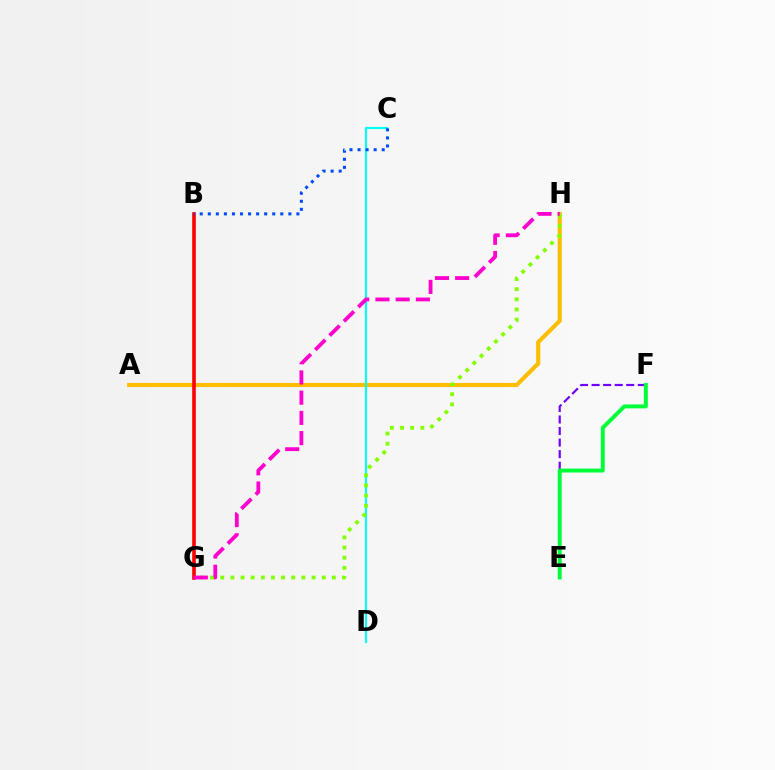{('A', 'H'): [{'color': '#ffbd00', 'line_style': 'solid', 'thickness': 2.96}], ('C', 'D'): [{'color': '#00fff6', 'line_style': 'solid', 'thickness': 1.53}], ('G', 'H'): [{'color': '#84ff00', 'line_style': 'dotted', 'thickness': 2.76}, {'color': '#ff00cf', 'line_style': 'dashed', 'thickness': 2.75}], ('B', 'G'): [{'color': '#ff0000', 'line_style': 'solid', 'thickness': 2.61}], ('B', 'C'): [{'color': '#004bff', 'line_style': 'dotted', 'thickness': 2.19}], ('E', 'F'): [{'color': '#7200ff', 'line_style': 'dashed', 'thickness': 1.57}, {'color': '#00ff39', 'line_style': 'solid', 'thickness': 2.84}]}